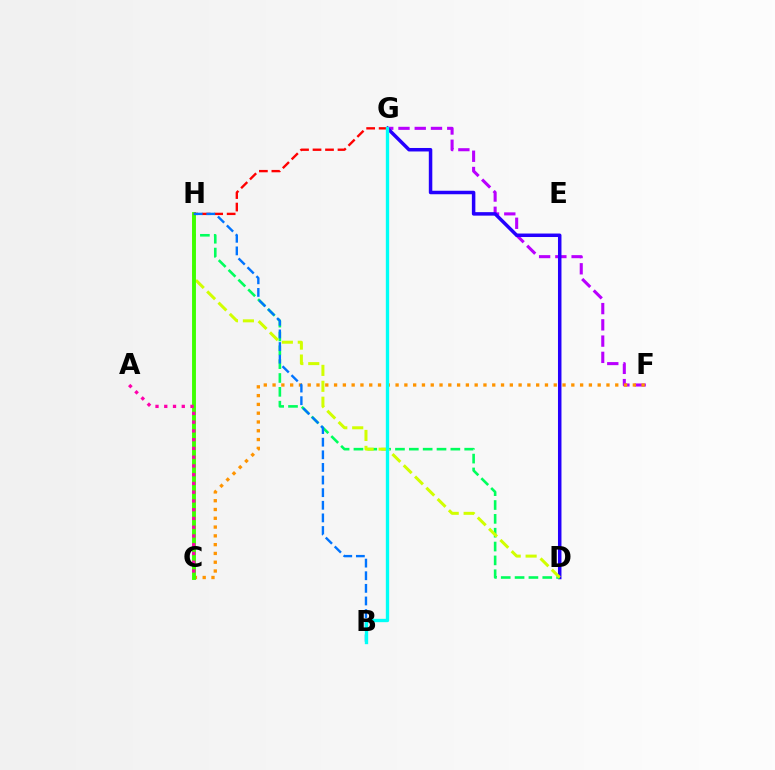{('F', 'G'): [{'color': '#b900ff', 'line_style': 'dashed', 'thickness': 2.21}], ('D', 'G'): [{'color': '#2500ff', 'line_style': 'solid', 'thickness': 2.51}], ('D', 'H'): [{'color': '#00ff5c', 'line_style': 'dashed', 'thickness': 1.88}, {'color': '#d1ff00', 'line_style': 'dashed', 'thickness': 2.16}], ('C', 'F'): [{'color': '#ff9400', 'line_style': 'dotted', 'thickness': 2.39}], ('C', 'H'): [{'color': '#3dff00', 'line_style': 'solid', 'thickness': 2.8}], ('G', 'H'): [{'color': '#ff0000', 'line_style': 'dashed', 'thickness': 1.7}], ('A', 'C'): [{'color': '#ff00ac', 'line_style': 'dotted', 'thickness': 2.38}], ('B', 'H'): [{'color': '#0074ff', 'line_style': 'dashed', 'thickness': 1.71}], ('B', 'G'): [{'color': '#00fff6', 'line_style': 'solid', 'thickness': 2.41}]}